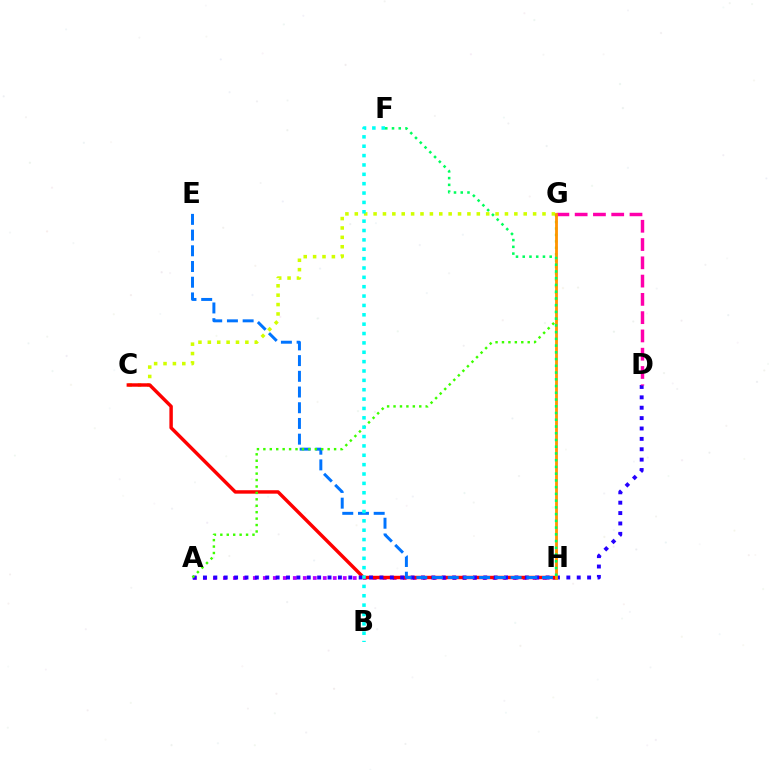{('C', 'G'): [{'color': '#d1ff00', 'line_style': 'dotted', 'thickness': 2.55}], ('A', 'H'): [{'color': '#b900ff', 'line_style': 'dotted', 'thickness': 2.71}], ('C', 'H'): [{'color': '#ff0000', 'line_style': 'solid', 'thickness': 2.48}], ('A', 'D'): [{'color': '#2500ff', 'line_style': 'dotted', 'thickness': 2.82}], ('E', 'H'): [{'color': '#0074ff', 'line_style': 'dashed', 'thickness': 2.13}], ('A', 'G'): [{'color': '#3dff00', 'line_style': 'dotted', 'thickness': 1.75}], ('D', 'G'): [{'color': '#ff00ac', 'line_style': 'dashed', 'thickness': 2.48}], ('G', 'H'): [{'color': '#ff9400', 'line_style': 'solid', 'thickness': 2.03}], ('B', 'F'): [{'color': '#00fff6', 'line_style': 'dotted', 'thickness': 2.54}], ('F', 'H'): [{'color': '#00ff5c', 'line_style': 'dotted', 'thickness': 1.83}]}